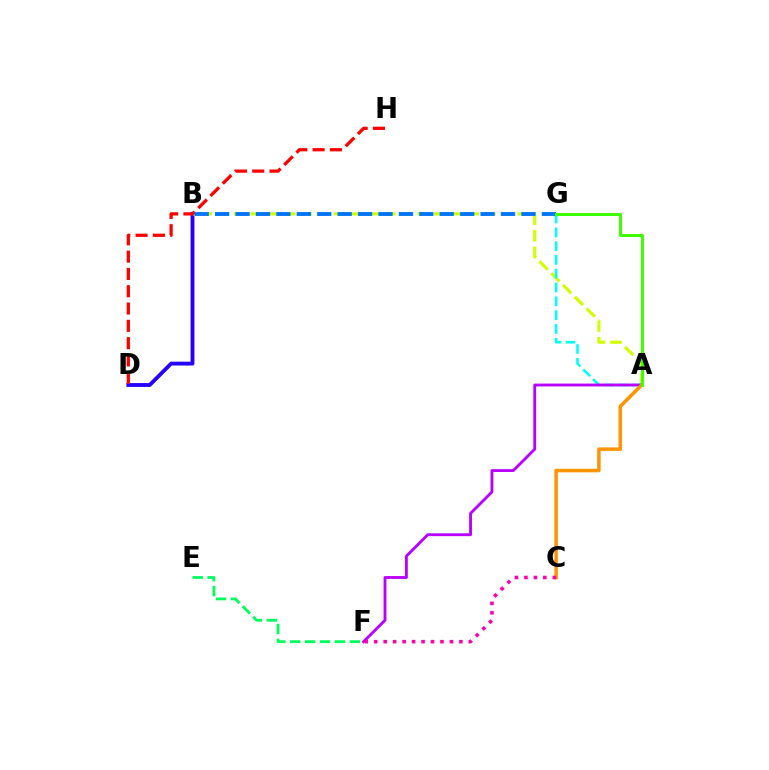{('B', 'D'): [{'color': '#2500ff', 'line_style': 'solid', 'thickness': 2.77}], ('A', 'B'): [{'color': '#d1ff00', 'line_style': 'dashed', 'thickness': 2.27}], ('A', 'G'): [{'color': '#00fff6', 'line_style': 'dashed', 'thickness': 1.88}, {'color': '#3dff00', 'line_style': 'solid', 'thickness': 2.18}], ('D', 'H'): [{'color': '#ff0000', 'line_style': 'dashed', 'thickness': 2.35}], ('A', 'F'): [{'color': '#b900ff', 'line_style': 'solid', 'thickness': 2.05}], ('B', 'G'): [{'color': '#0074ff', 'line_style': 'dashed', 'thickness': 2.77}], ('E', 'F'): [{'color': '#00ff5c', 'line_style': 'dashed', 'thickness': 2.03}], ('A', 'C'): [{'color': '#ff9400', 'line_style': 'solid', 'thickness': 2.53}], ('C', 'F'): [{'color': '#ff00ac', 'line_style': 'dotted', 'thickness': 2.57}]}